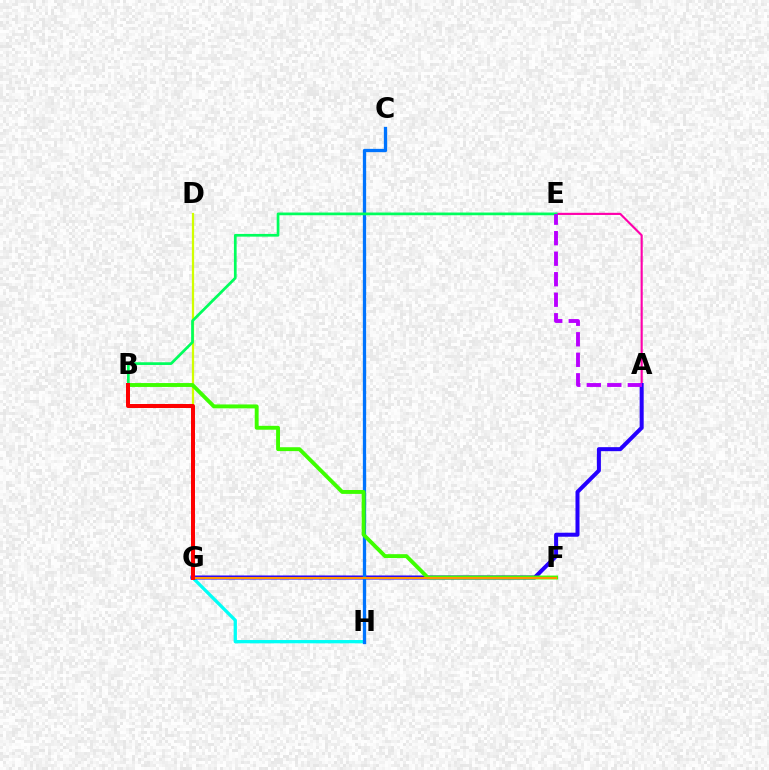{('G', 'H'): [{'color': '#00fff6', 'line_style': 'solid', 'thickness': 2.37}], ('A', 'E'): [{'color': '#ff00ac', 'line_style': 'solid', 'thickness': 1.54}, {'color': '#b900ff', 'line_style': 'dashed', 'thickness': 2.79}], ('A', 'G'): [{'color': '#2500ff', 'line_style': 'solid', 'thickness': 2.89}], ('D', 'G'): [{'color': '#d1ff00', 'line_style': 'solid', 'thickness': 1.62}], ('C', 'H'): [{'color': '#0074ff', 'line_style': 'solid', 'thickness': 2.36}], ('B', 'E'): [{'color': '#00ff5c', 'line_style': 'solid', 'thickness': 1.96}], ('B', 'F'): [{'color': '#3dff00', 'line_style': 'solid', 'thickness': 2.8}], ('F', 'G'): [{'color': '#ff9400', 'line_style': 'solid', 'thickness': 1.55}], ('B', 'G'): [{'color': '#ff0000', 'line_style': 'solid', 'thickness': 2.87}]}